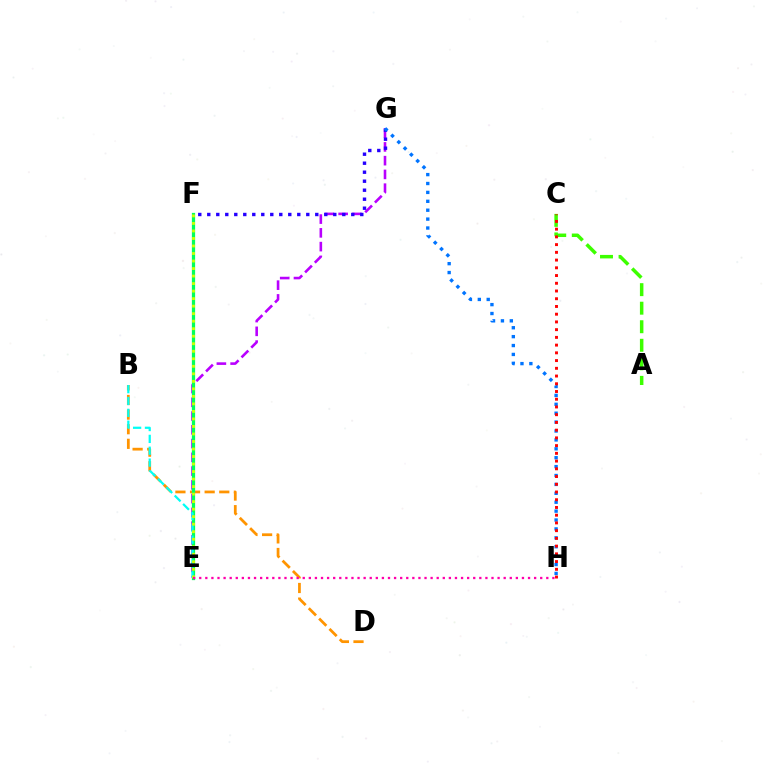{('E', 'G'): [{'color': '#b900ff', 'line_style': 'dashed', 'thickness': 1.87}], ('B', 'D'): [{'color': '#ff9400', 'line_style': 'dashed', 'thickness': 1.99}], ('F', 'G'): [{'color': '#2500ff', 'line_style': 'dotted', 'thickness': 2.45}], ('E', 'F'): [{'color': '#00ff5c', 'line_style': 'solid', 'thickness': 2.34}, {'color': '#d1ff00', 'line_style': 'dotted', 'thickness': 2.04}], ('A', 'C'): [{'color': '#3dff00', 'line_style': 'dashed', 'thickness': 2.52}], ('B', 'E'): [{'color': '#00fff6', 'line_style': 'dashed', 'thickness': 1.61}], ('G', 'H'): [{'color': '#0074ff', 'line_style': 'dotted', 'thickness': 2.42}], ('C', 'H'): [{'color': '#ff0000', 'line_style': 'dotted', 'thickness': 2.1}], ('E', 'H'): [{'color': '#ff00ac', 'line_style': 'dotted', 'thickness': 1.65}]}